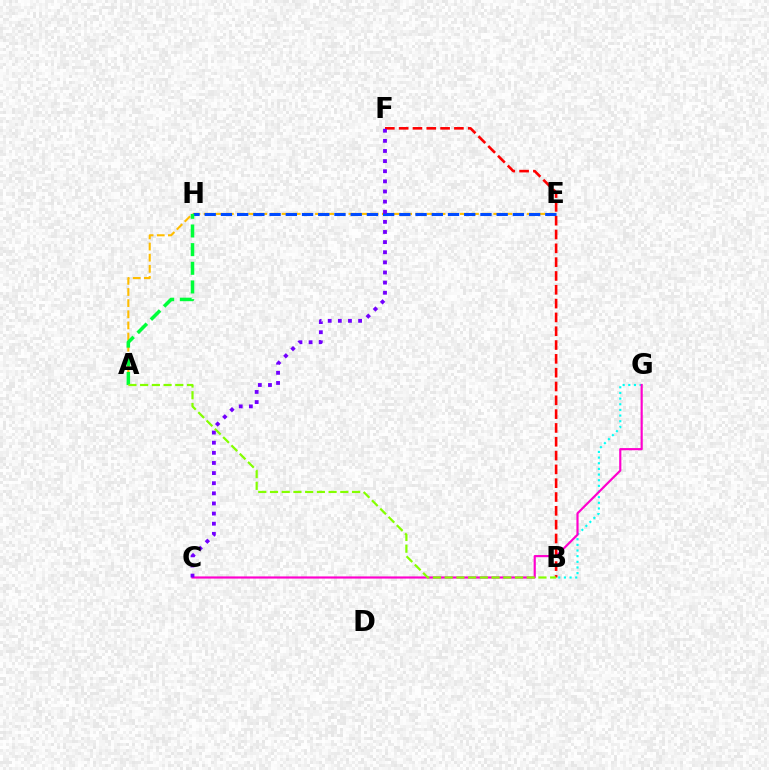{('B', 'G'): [{'color': '#00fff6', 'line_style': 'dotted', 'thickness': 1.54}], ('A', 'E'): [{'color': '#ffbd00', 'line_style': 'dashed', 'thickness': 1.51}], ('C', 'G'): [{'color': '#ff00cf', 'line_style': 'solid', 'thickness': 1.57}], ('B', 'F'): [{'color': '#ff0000', 'line_style': 'dashed', 'thickness': 1.88}], ('E', 'H'): [{'color': '#004bff', 'line_style': 'dashed', 'thickness': 2.2}], ('C', 'F'): [{'color': '#7200ff', 'line_style': 'dotted', 'thickness': 2.75}], ('A', 'H'): [{'color': '#00ff39', 'line_style': 'dashed', 'thickness': 2.54}], ('A', 'B'): [{'color': '#84ff00', 'line_style': 'dashed', 'thickness': 1.59}]}